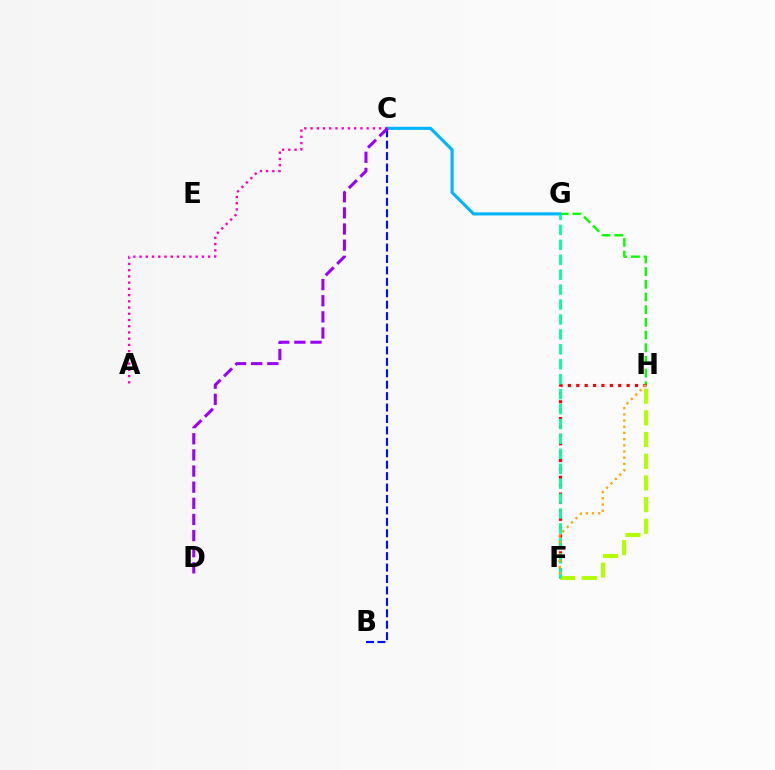{('G', 'H'): [{'color': '#08ff00', 'line_style': 'dashed', 'thickness': 1.72}], ('F', 'H'): [{'color': '#ff0000', 'line_style': 'dotted', 'thickness': 2.28}, {'color': '#b3ff00', 'line_style': 'dashed', 'thickness': 2.95}, {'color': '#ffa500', 'line_style': 'dotted', 'thickness': 1.68}], ('C', 'G'): [{'color': '#00b5ff', 'line_style': 'solid', 'thickness': 2.24}], ('A', 'C'): [{'color': '#ff00bd', 'line_style': 'dotted', 'thickness': 1.69}], ('F', 'G'): [{'color': '#00ff9d', 'line_style': 'dashed', 'thickness': 2.03}], ('B', 'C'): [{'color': '#0010ff', 'line_style': 'dashed', 'thickness': 1.55}], ('C', 'D'): [{'color': '#9b00ff', 'line_style': 'dashed', 'thickness': 2.19}]}